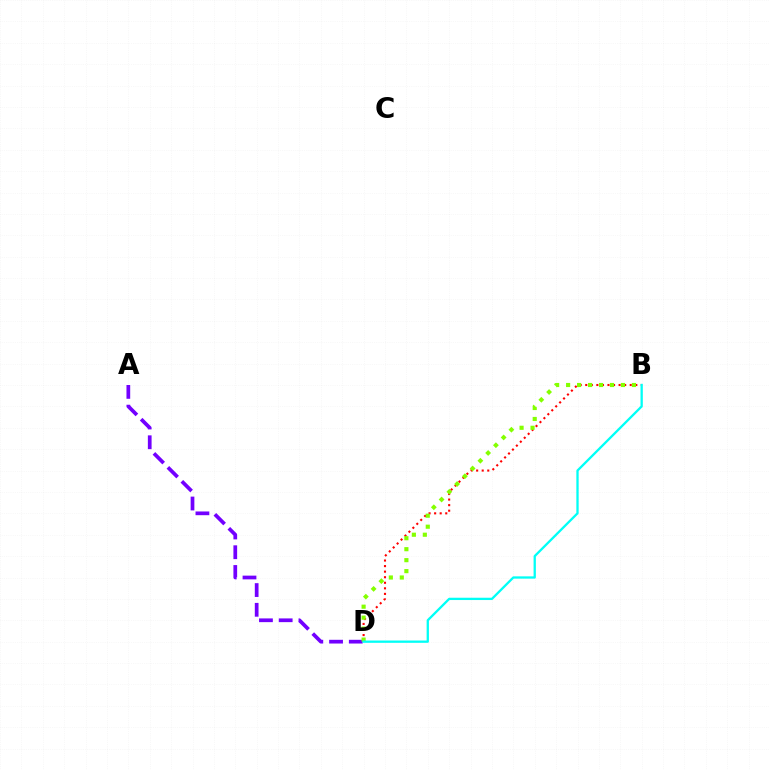{('A', 'D'): [{'color': '#7200ff', 'line_style': 'dashed', 'thickness': 2.68}], ('B', 'D'): [{'color': '#ff0000', 'line_style': 'dotted', 'thickness': 1.51}, {'color': '#84ff00', 'line_style': 'dotted', 'thickness': 2.98}, {'color': '#00fff6', 'line_style': 'solid', 'thickness': 1.65}]}